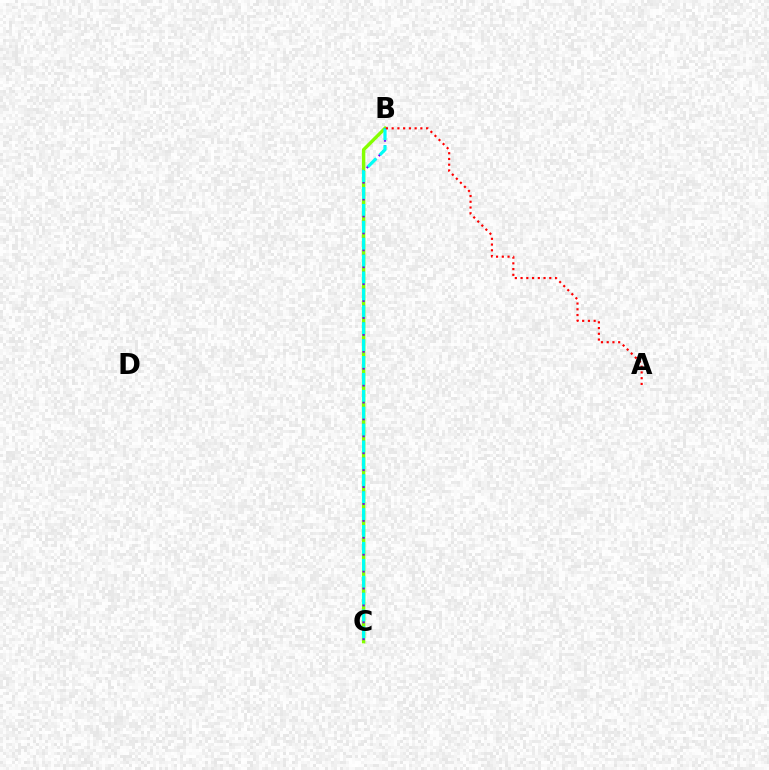{('B', 'C'): [{'color': '#84ff00', 'line_style': 'solid', 'thickness': 2.45}, {'color': '#7200ff', 'line_style': 'dotted', 'thickness': 1.53}, {'color': '#00fff6', 'line_style': 'dashed', 'thickness': 2.3}], ('A', 'B'): [{'color': '#ff0000', 'line_style': 'dotted', 'thickness': 1.56}]}